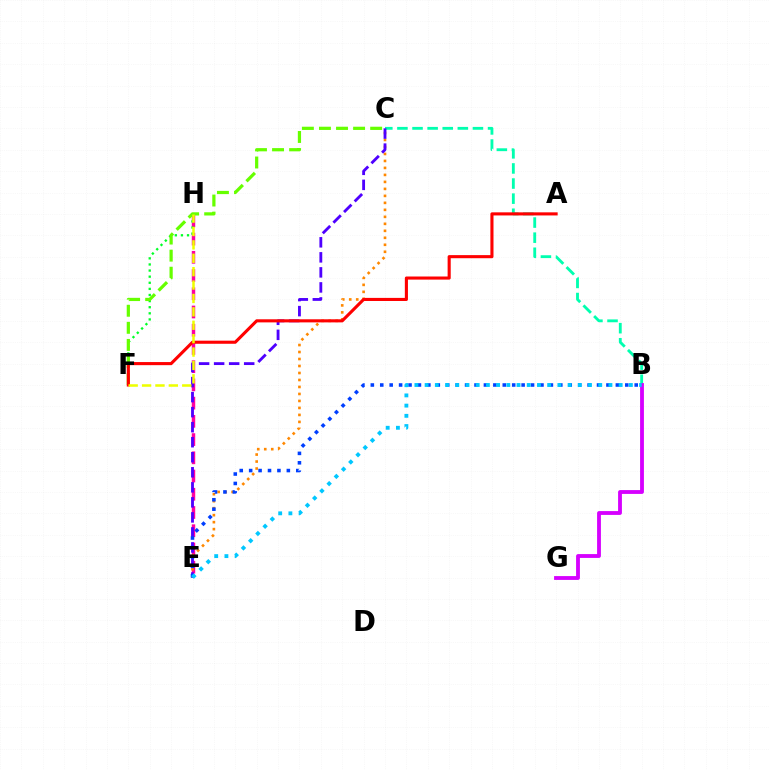{('B', 'C'): [{'color': '#00ffaf', 'line_style': 'dashed', 'thickness': 2.05}], ('E', 'H'): [{'color': '#ff00a0', 'line_style': 'dashed', 'thickness': 2.48}], ('B', 'G'): [{'color': '#d600ff', 'line_style': 'solid', 'thickness': 2.76}], ('C', 'E'): [{'color': '#ff8800', 'line_style': 'dotted', 'thickness': 1.9}, {'color': '#4f00ff', 'line_style': 'dashed', 'thickness': 2.04}], ('F', 'H'): [{'color': '#00ff27', 'line_style': 'dotted', 'thickness': 1.66}, {'color': '#eeff00', 'line_style': 'dashed', 'thickness': 1.82}], ('B', 'E'): [{'color': '#003fff', 'line_style': 'dotted', 'thickness': 2.56}, {'color': '#00c7ff', 'line_style': 'dotted', 'thickness': 2.77}], ('C', 'F'): [{'color': '#66ff00', 'line_style': 'dashed', 'thickness': 2.32}], ('A', 'F'): [{'color': '#ff0000', 'line_style': 'solid', 'thickness': 2.23}]}